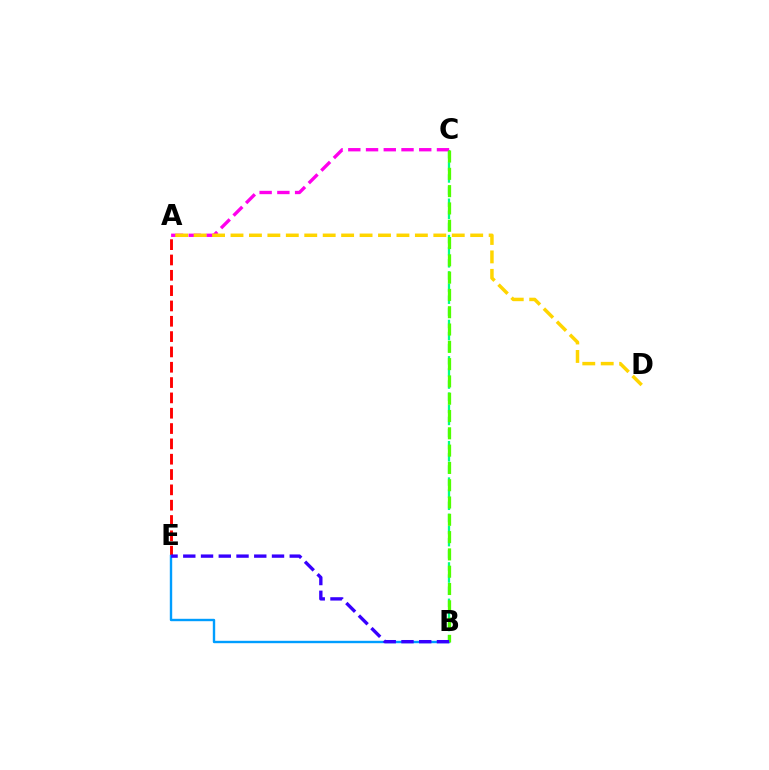{('A', 'E'): [{'color': '#ff0000', 'line_style': 'dashed', 'thickness': 2.08}], ('B', 'C'): [{'color': '#00ff86', 'line_style': 'dashed', 'thickness': 1.65}, {'color': '#4fff00', 'line_style': 'dashed', 'thickness': 2.35}], ('A', 'C'): [{'color': '#ff00ed', 'line_style': 'dashed', 'thickness': 2.41}], ('B', 'E'): [{'color': '#009eff', 'line_style': 'solid', 'thickness': 1.72}, {'color': '#3700ff', 'line_style': 'dashed', 'thickness': 2.41}], ('A', 'D'): [{'color': '#ffd500', 'line_style': 'dashed', 'thickness': 2.5}]}